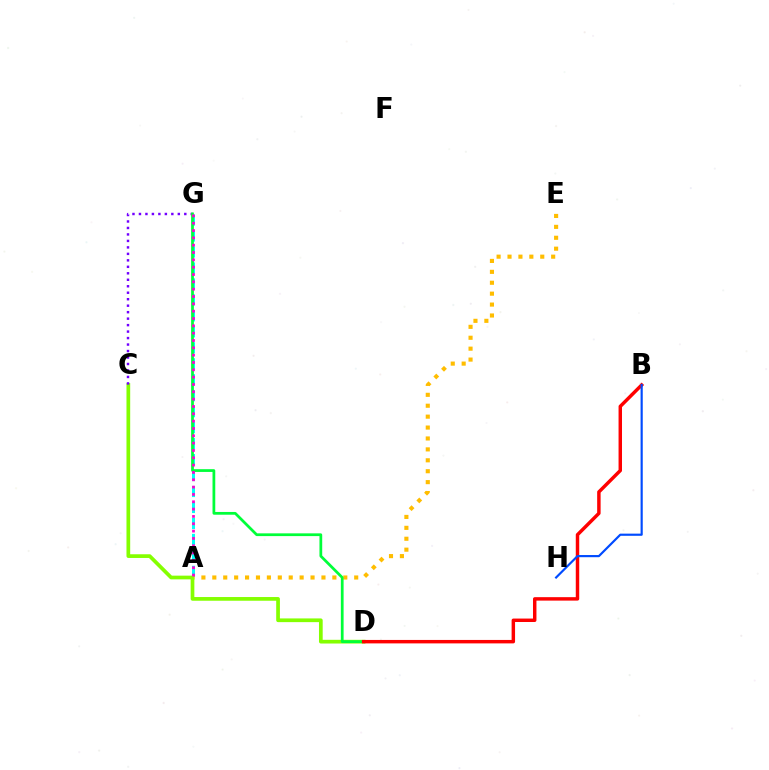{('A', 'G'): [{'color': '#00fff6', 'line_style': 'dashed', 'thickness': 2.17}, {'color': '#ff00cf', 'line_style': 'dotted', 'thickness': 1.99}], ('A', 'E'): [{'color': '#ffbd00', 'line_style': 'dotted', 'thickness': 2.97}], ('C', 'D'): [{'color': '#84ff00', 'line_style': 'solid', 'thickness': 2.67}], ('C', 'G'): [{'color': '#7200ff', 'line_style': 'dotted', 'thickness': 1.76}], ('D', 'G'): [{'color': '#00ff39', 'line_style': 'solid', 'thickness': 1.98}], ('B', 'D'): [{'color': '#ff0000', 'line_style': 'solid', 'thickness': 2.48}], ('B', 'H'): [{'color': '#004bff', 'line_style': 'solid', 'thickness': 1.56}]}